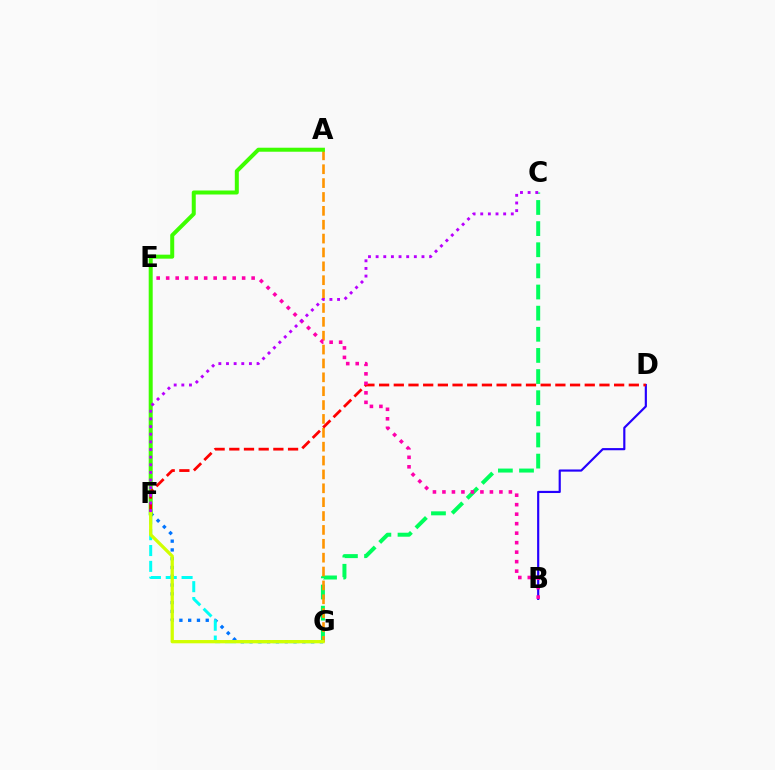{('C', 'G'): [{'color': '#00ff5c', 'line_style': 'dashed', 'thickness': 2.87}], ('B', 'D'): [{'color': '#2500ff', 'line_style': 'solid', 'thickness': 1.56}], ('F', 'G'): [{'color': '#0074ff', 'line_style': 'dotted', 'thickness': 2.39}, {'color': '#00fff6', 'line_style': 'dashed', 'thickness': 2.15}, {'color': '#d1ff00', 'line_style': 'solid', 'thickness': 2.36}], ('A', 'G'): [{'color': '#ff9400', 'line_style': 'dashed', 'thickness': 1.88}], ('A', 'F'): [{'color': '#3dff00', 'line_style': 'solid', 'thickness': 2.88}], ('D', 'F'): [{'color': '#ff0000', 'line_style': 'dashed', 'thickness': 2.0}], ('B', 'E'): [{'color': '#ff00ac', 'line_style': 'dotted', 'thickness': 2.58}], ('C', 'F'): [{'color': '#b900ff', 'line_style': 'dotted', 'thickness': 2.08}]}